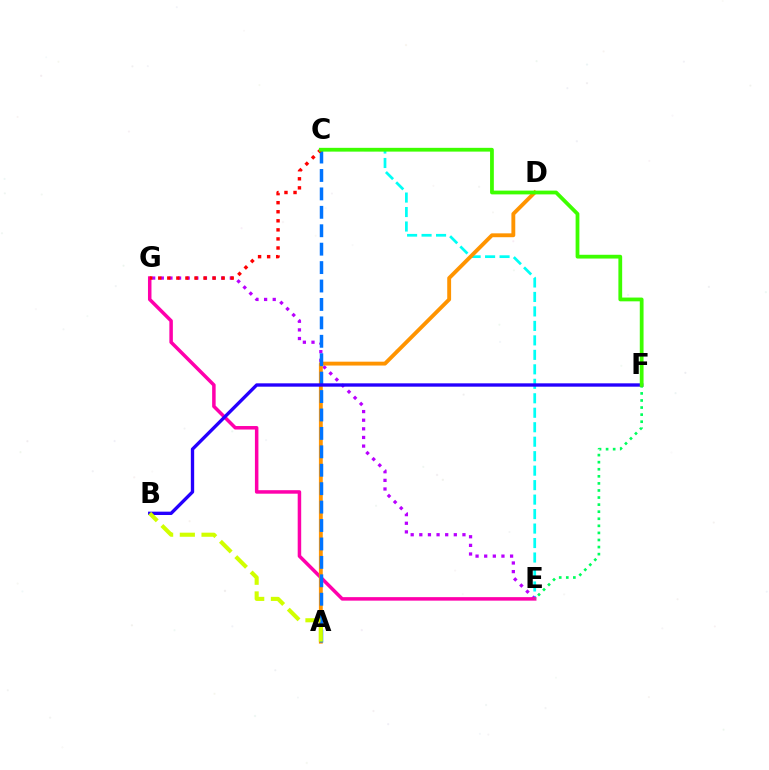{('C', 'E'): [{'color': '#00fff6', 'line_style': 'dashed', 'thickness': 1.97}], ('E', 'G'): [{'color': '#b900ff', 'line_style': 'dotted', 'thickness': 2.34}, {'color': '#ff00ac', 'line_style': 'solid', 'thickness': 2.52}], ('A', 'D'): [{'color': '#ff9400', 'line_style': 'solid', 'thickness': 2.79}], ('A', 'C'): [{'color': '#0074ff', 'line_style': 'dashed', 'thickness': 2.5}], ('E', 'F'): [{'color': '#00ff5c', 'line_style': 'dotted', 'thickness': 1.92}], ('B', 'F'): [{'color': '#2500ff', 'line_style': 'solid', 'thickness': 2.41}], ('C', 'G'): [{'color': '#ff0000', 'line_style': 'dotted', 'thickness': 2.46}], ('A', 'B'): [{'color': '#d1ff00', 'line_style': 'dashed', 'thickness': 2.95}], ('C', 'F'): [{'color': '#3dff00', 'line_style': 'solid', 'thickness': 2.72}]}